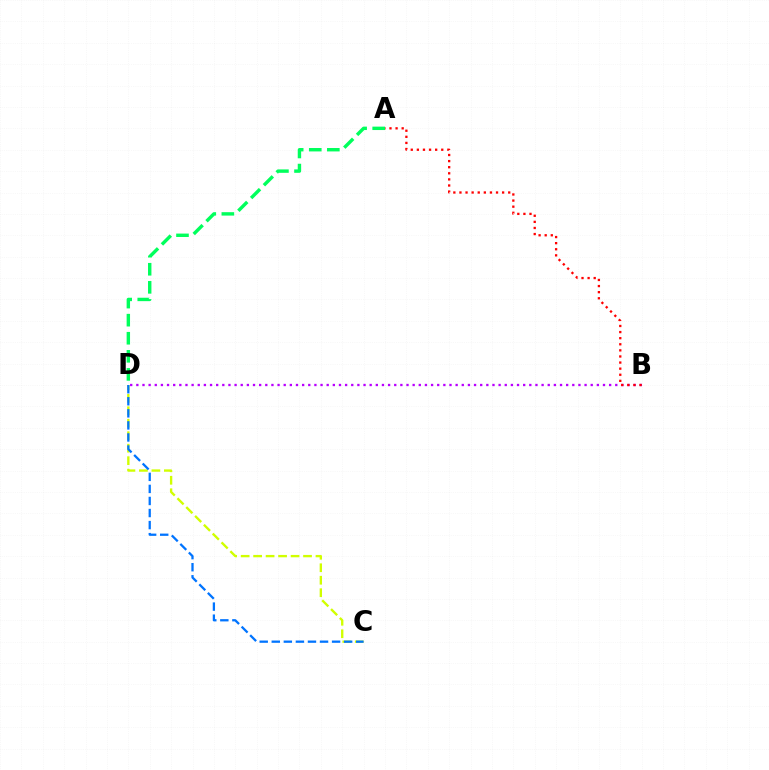{('C', 'D'): [{'color': '#d1ff00', 'line_style': 'dashed', 'thickness': 1.69}, {'color': '#0074ff', 'line_style': 'dashed', 'thickness': 1.64}], ('B', 'D'): [{'color': '#b900ff', 'line_style': 'dotted', 'thickness': 1.67}], ('A', 'D'): [{'color': '#00ff5c', 'line_style': 'dashed', 'thickness': 2.46}], ('A', 'B'): [{'color': '#ff0000', 'line_style': 'dotted', 'thickness': 1.66}]}